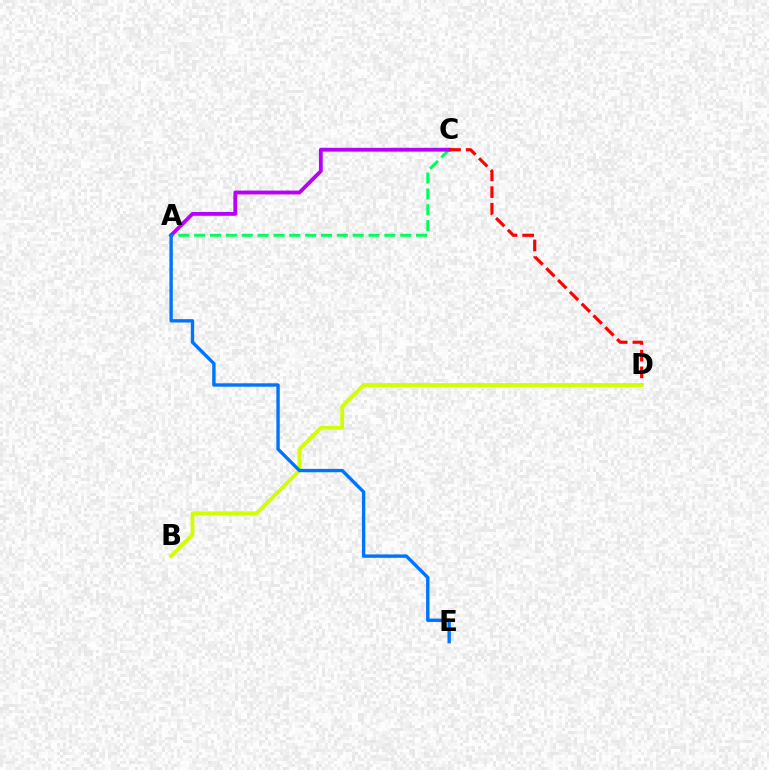{('A', 'C'): [{'color': '#00ff5c', 'line_style': 'dashed', 'thickness': 2.15}, {'color': '#b900ff', 'line_style': 'solid', 'thickness': 2.76}], ('C', 'D'): [{'color': '#ff0000', 'line_style': 'dashed', 'thickness': 2.27}], ('B', 'D'): [{'color': '#d1ff00', 'line_style': 'solid', 'thickness': 2.75}], ('A', 'E'): [{'color': '#0074ff', 'line_style': 'solid', 'thickness': 2.43}]}